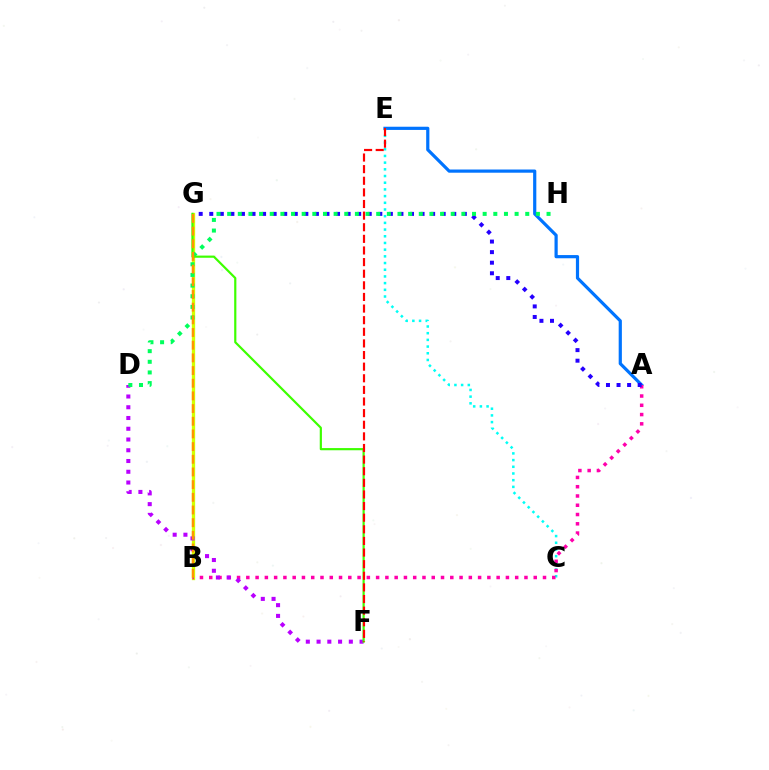{('B', 'G'): [{'color': '#d1ff00', 'line_style': 'solid', 'thickness': 2.39}, {'color': '#ff9400', 'line_style': 'dashed', 'thickness': 1.72}], ('A', 'E'): [{'color': '#0074ff', 'line_style': 'solid', 'thickness': 2.3}], ('C', 'E'): [{'color': '#00fff6', 'line_style': 'dotted', 'thickness': 1.82}], ('A', 'B'): [{'color': '#ff00ac', 'line_style': 'dotted', 'thickness': 2.52}], ('D', 'F'): [{'color': '#b900ff', 'line_style': 'dotted', 'thickness': 2.92}], ('A', 'G'): [{'color': '#2500ff', 'line_style': 'dotted', 'thickness': 2.87}], ('D', 'H'): [{'color': '#00ff5c', 'line_style': 'dotted', 'thickness': 2.89}], ('F', 'G'): [{'color': '#3dff00', 'line_style': 'solid', 'thickness': 1.57}], ('E', 'F'): [{'color': '#ff0000', 'line_style': 'dashed', 'thickness': 1.58}]}